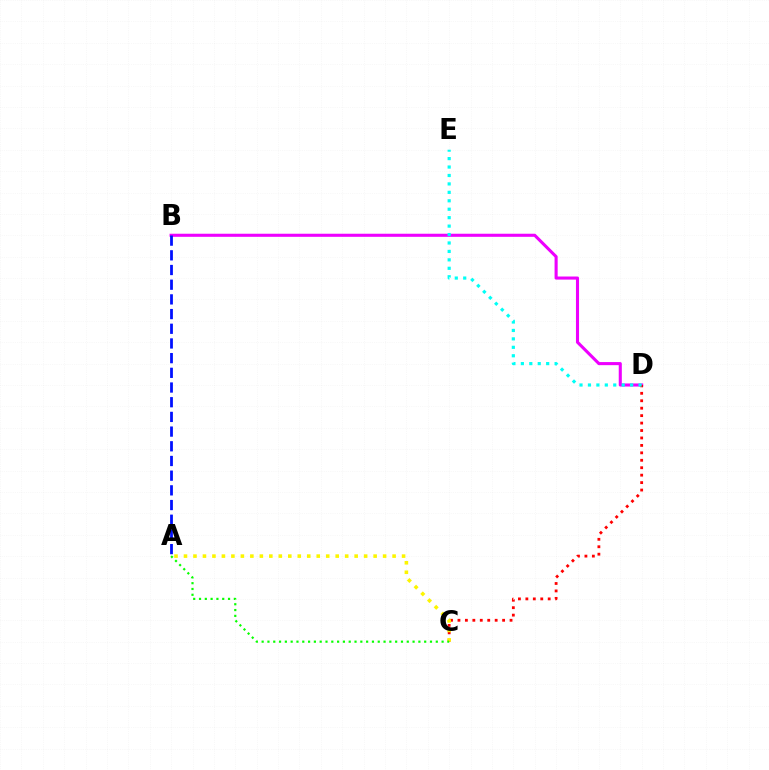{('B', 'D'): [{'color': '#ee00ff', 'line_style': 'solid', 'thickness': 2.22}], ('C', 'D'): [{'color': '#ff0000', 'line_style': 'dotted', 'thickness': 2.02}], ('D', 'E'): [{'color': '#00fff6', 'line_style': 'dotted', 'thickness': 2.29}], ('A', 'B'): [{'color': '#0010ff', 'line_style': 'dashed', 'thickness': 2.0}], ('A', 'C'): [{'color': '#fcf500', 'line_style': 'dotted', 'thickness': 2.58}, {'color': '#08ff00', 'line_style': 'dotted', 'thickness': 1.58}]}